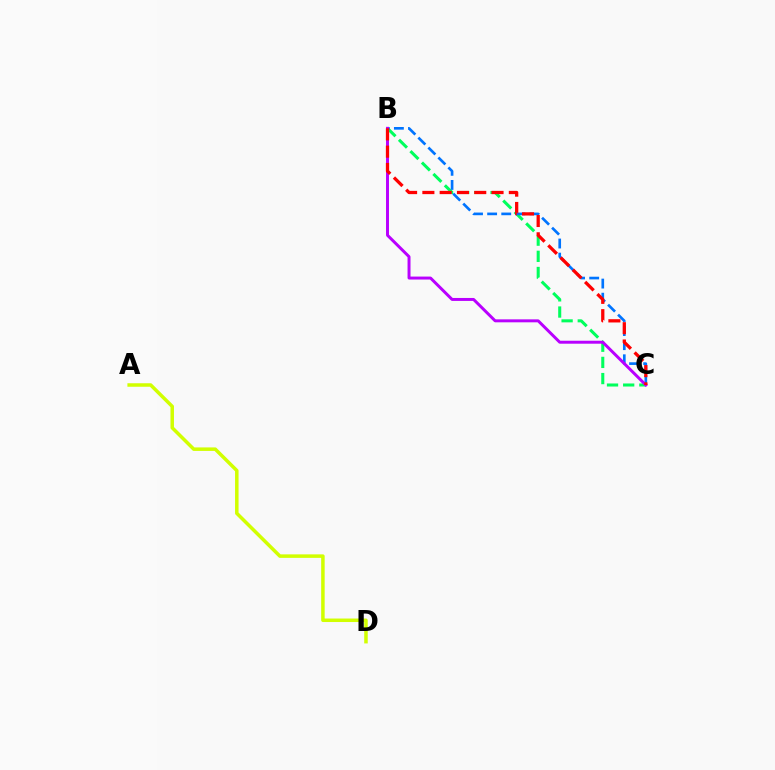{('B', 'C'): [{'color': '#00ff5c', 'line_style': 'dashed', 'thickness': 2.2}, {'color': '#0074ff', 'line_style': 'dashed', 'thickness': 1.92}, {'color': '#b900ff', 'line_style': 'solid', 'thickness': 2.13}, {'color': '#ff0000', 'line_style': 'dashed', 'thickness': 2.35}], ('A', 'D'): [{'color': '#d1ff00', 'line_style': 'solid', 'thickness': 2.52}]}